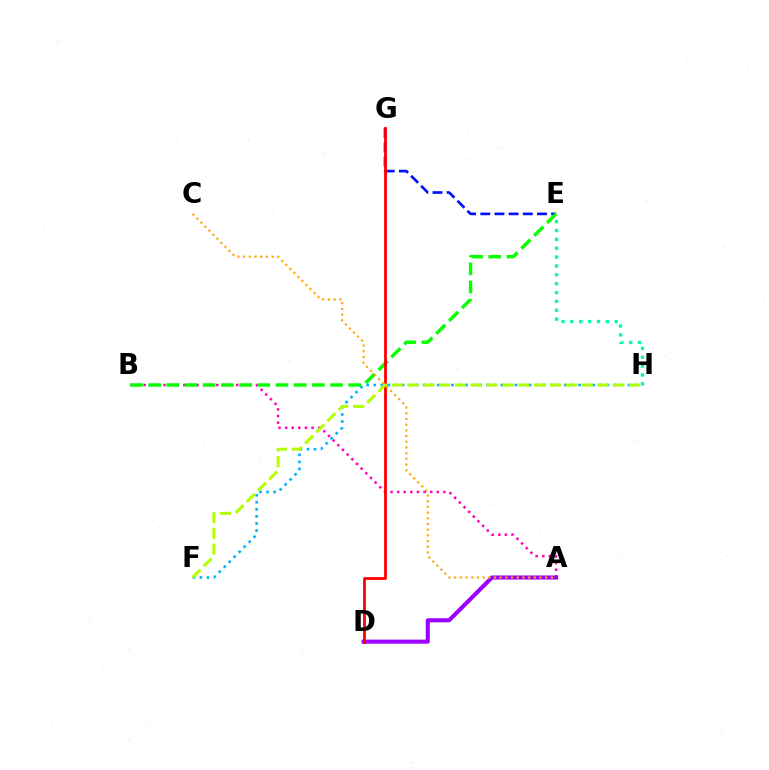{('E', 'G'): [{'color': '#0010ff', 'line_style': 'dashed', 'thickness': 1.92}], ('A', 'B'): [{'color': '#ff00bd', 'line_style': 'dotted', 'thickness': 1.79}], ('B', 'E'): [{'color': '#08ff00', 'line_style': 'dashed', 'thickness': 2.47}], ('A', 'D'): [{'color': '#9b00ff', 'line_style': 'solid', 'thickness': 2.93}], ('E', 'H'): [{'color': '#00ff9d', 'line_style': 'dotted', 'thickness': 2.41}], ('F', 'H'): [{'color': '#00b5ff', 'line_style': 'dotted', 'thickness': 1.92}, {'color': '#b3ff00', 'line_style': 'dashed', 'thickness': 2.15}], ('D', 'G'): [{'color': '#ff0000', 'line_style': 'solid', 'thickness': 2.02}], ('A', 'C'): [{'color': '#ffa500', 'line_style': 'dotted', 'thickness': 1.55}]}